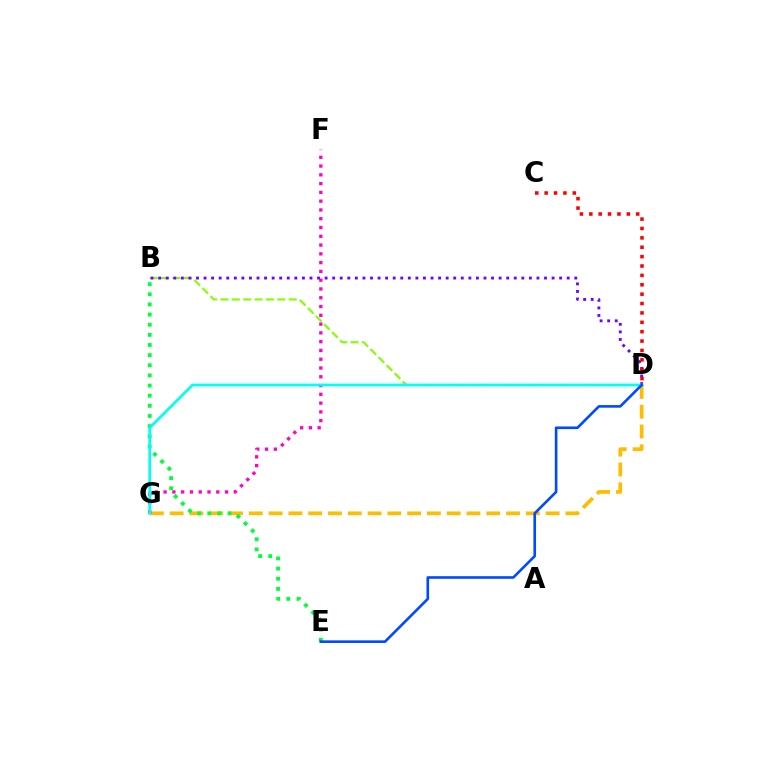{('D', 'G'): [{'color': '#ffbd00', 'line_style': 'dashed', 'thickness': 2.69}, {'color': '#00fff6', 'line_style': 'solid', 'thickness': 1.98}], ('F', 'G'): [{'color': '#ff00cf', 'line_style': 'dotted', 'thickness': 2.39}], ('B', 'D'): [{'color': '#84ff00', 'line_style': 'dashed', 'thickness': 1.55}, {'color': '#7200ff', 'line_style': 'dotted', 'thickness': 2.06}], ('B', 'E'): [{'color': '#00ff39', 'line_style': 'dotted', 'thickness': 2.76}], ('C', 'D'): [{'color': '#ff0000', 'line_style': 'dotted', 'thickness': 2.55}], ('D', 'E'): [{'color': '#004bff', 'line_style': 'solid', 'thickness': 1.89}]}